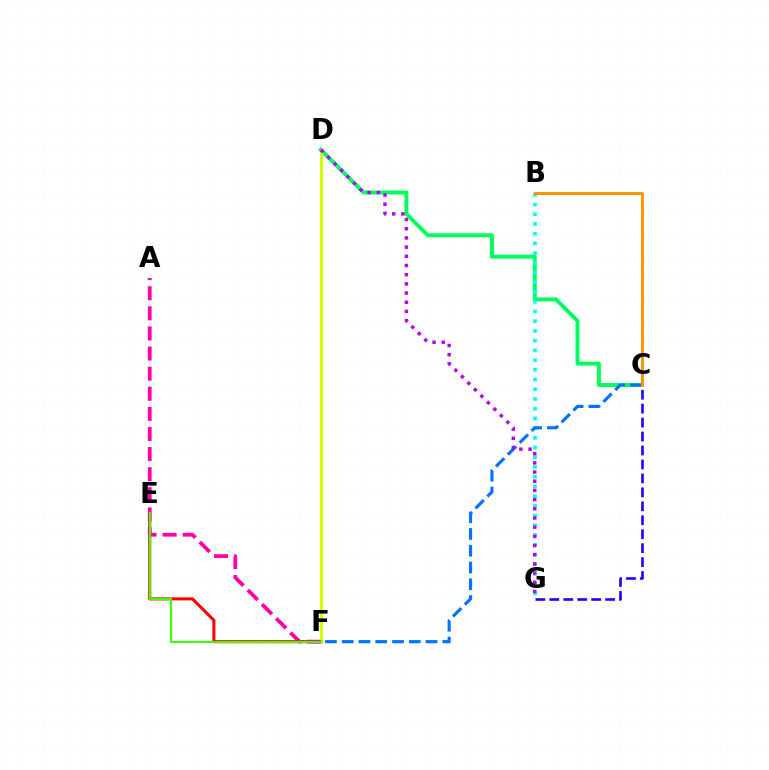{('E', 'F'): [{'color': '#ff0000', 'line_style': 'solid', 'thickness': 2.19}, {'color': '#3dff00', 'line_style': 'solid', 'thickness': 1.56}], ('C', 'D'): [{'color': '#00ff5c', 'line_style': 'solid', 'thickness': 2.85}], ('D', 'F'): [{'color': '#d1ff00', 'line_style': 'solid', 'thickness': 2.2}], ('B', 'G'): [{'color': '#00fff6', 'line_style': 'dotted', 'thickness': 2.64}], ('C', 'F'): [{'color': '#0074ff', 'line_style': 'dashed', 'thickness': 2.28}], ('A', 'F'): [{'color': '#ff00ac', 'line_style': 'dashed', 'thickness': 2.73}], ('C', 'G'): [{'color': '#2500ff', 'line_style': 'dashed', 'thickness': 1.9}], ('B', 'C'): [{'color': '#ff9400', 'line_style': 'solid', 'thickness': 2.11}], ('D', 'G'): [{'color': '#b900ff', 'line_style': 'dotted', 'thickness': 2.5}]}